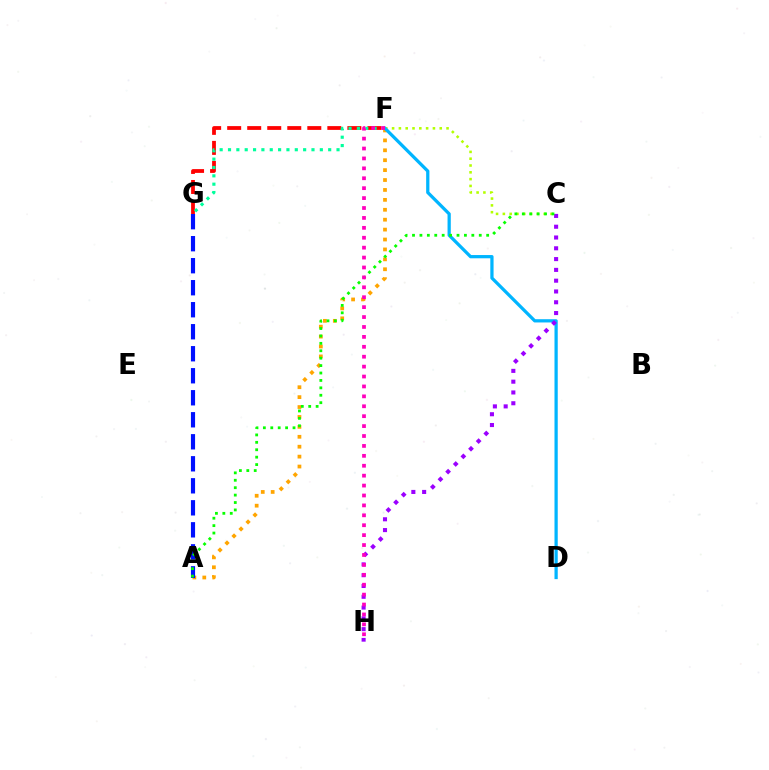{('A', 'F'): [{'color': '#ffa500', 'line_style': 'dotted', 'thickness': 2.69}], ('C', 'F'): [{'color': '#b3ff00', 'line_style': 'dotted', 'thickness': 1.85}], ('F', 'G'): [{'color': '#ff0000', 'line_style': 'dashed', 'thickness': 2.72}, {'color': '#00ff9d', 'line_style': 'dotted', 'thickness': 2.27}], ('D', 'F'): [{'color': '#00b5ff', 'line_style': 'solid', 'thickness': 2.34}], ('A', 'G'): [{'color': '#0010ff', 'line_style': 'dashed', 'thickness': 2.99}], ('C', 'H'): [{'color': '#9b00ff', 'line_style': 'dotted', 'thickness': 2.93}], ('A', 'C'): [{'color': '#08ff00', 'line_style': 'dotted', 'thickness': 2.01}], ('F', 'H'): [{'color': '#ff00bd', 'line_style': 'dotted', 'thickness': 2.69}]}